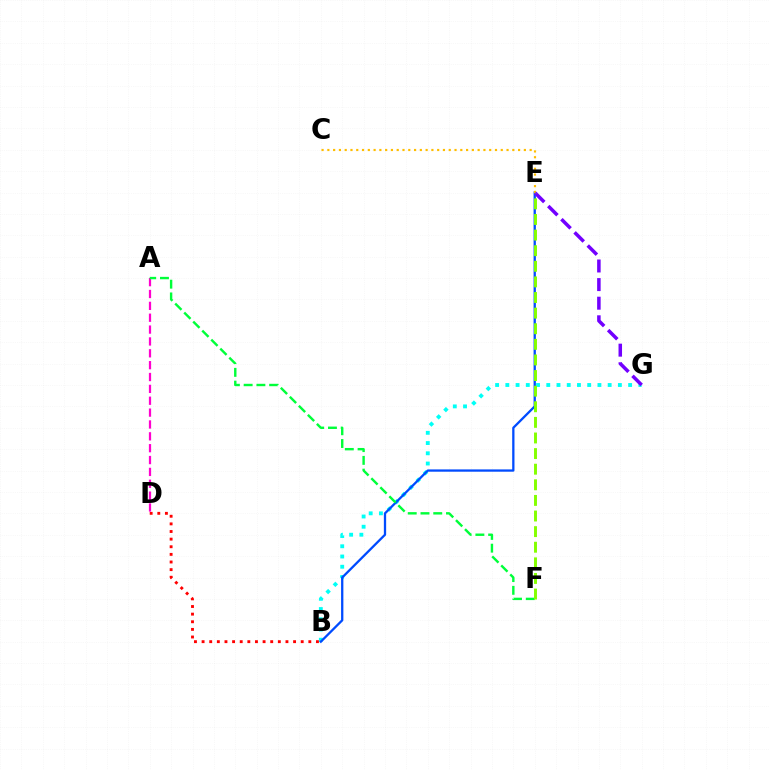{('B', 'G'): [{'color': '#00fff6', 'line_style': 'dotted', 'thickness': 2.78}], ('B', 'D'): [{'color': '#ff0000', 'line_style': 'dotted', 'thickness': 2.07}], ('B', 'E'): [{'color': '#004bff', 'line_style': 'solid', 'thickness': 1.65}], ('C', 'E'): [{'color': '#ffbd00', 'line_style': 'dotted', 'thickness': 1.57}], ('A', 'D'): [{'color': '#ff00cf', 'line_style': 'dashed', 'thickness': 1.61}], ('A', 'F'): [{'color': '#00ff39', 'line_style': 'dashed', 'thickness': 1.73}], ('E', 'G'): [{'color': '#7200ff', 'line_style': 'dashed', 'thickness': 2.53}], ('E', 'F'): [{'color': '#84ff00', 'line_style': 'dashed', 'thickness': 2.12}]}